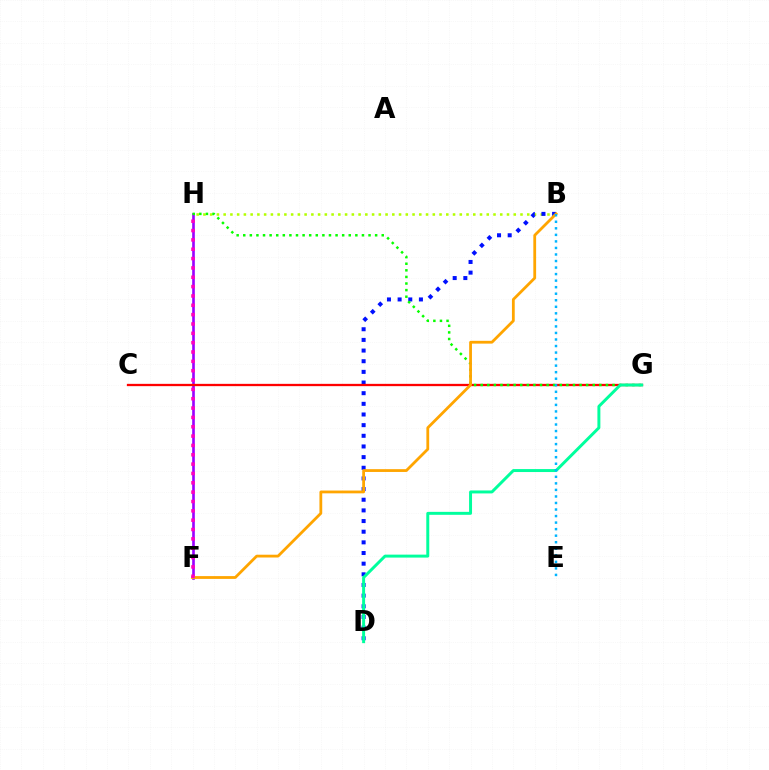{('B', 'H'): [{'color': '#b3ff00', 'line_style': 'dotted', 'thickness': 1.83}], ('F', 'H'): [{'color': '#9b00ff', 'line_style': 'solid', 'thickness': 1.9}, {'color': '#ff00bd', 'line_style': 'dotted', 'thickness': 2.54}], ('B', 'D'): [{'color': '#0010ff', 'line_style': 'dotted', 'thickness': 2.9}], ('C', 'G'): [{'color': '#ff0000', 'line_style': 'solid', 'thickness': 1.65}], ('G', 'H'): [{'color': '#08ff00', 'line_style': 'dotted', 'thickness': 1.79}], ('B', 'F'): [{'color': '#ffa500', 'line_style': 'solid', 'thickness': 2.01}], ('D', 'G'): [{'color': '#00ff9d', 'line_style': 'solid', 'thickness': 2.13}], ('B', 'E'): [{'color': '#00b5ff', 'line_style': 'dotted', 'thickness': 1.78}]}